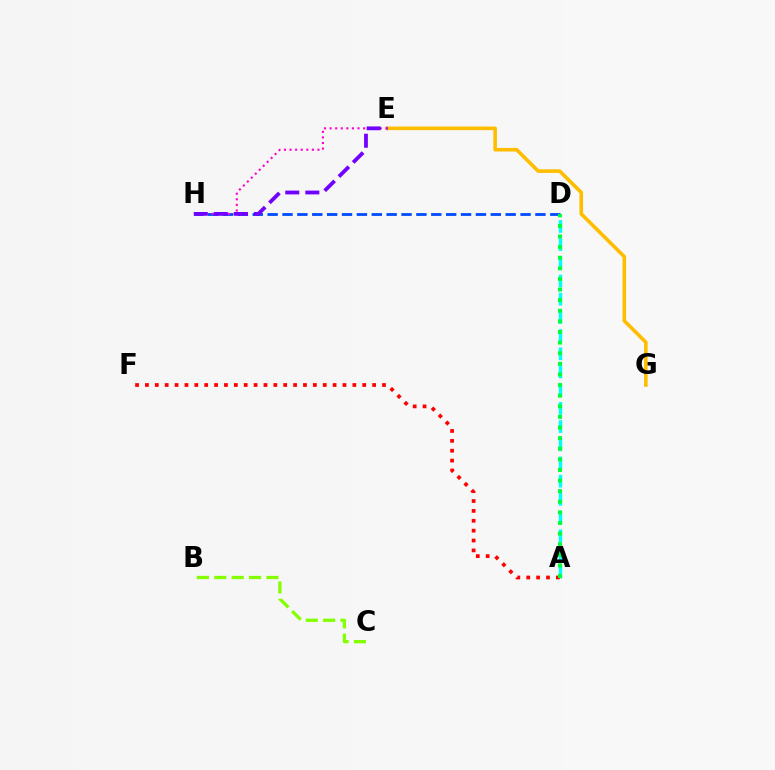{('E', 'G'): [{'color': '#ffbd00', 'line_style': 'solid', 'thickness': 2.59}], ('D', 'H'): [{'color': '#004bff', 'line_style': 'dashed', 'thickness': 2.02}], ('E', 'H'): [{'color': '#ff00cf', 'line_style': 'dotted', 'thickness': 1.52}, {'color': '#7200ff', 'line_style': 'dashed', 'thickness': 2.73}], ('B', 'C'): [{'color': '#84ff00', 'line_style': 'dashed', 'thickness': 2.36}], ('A', 'D'): [{'color': '#00fff6', 'line_style': 'dashed', 'thickness': 2.47}, {'color': '#00ff39', 'line_style': 'dotted', 'thickness': 2.88}], ('A', 'F'): [{'color': '#ff0000', 'line_style': 'dotted', 'thickness': 2.68}]}